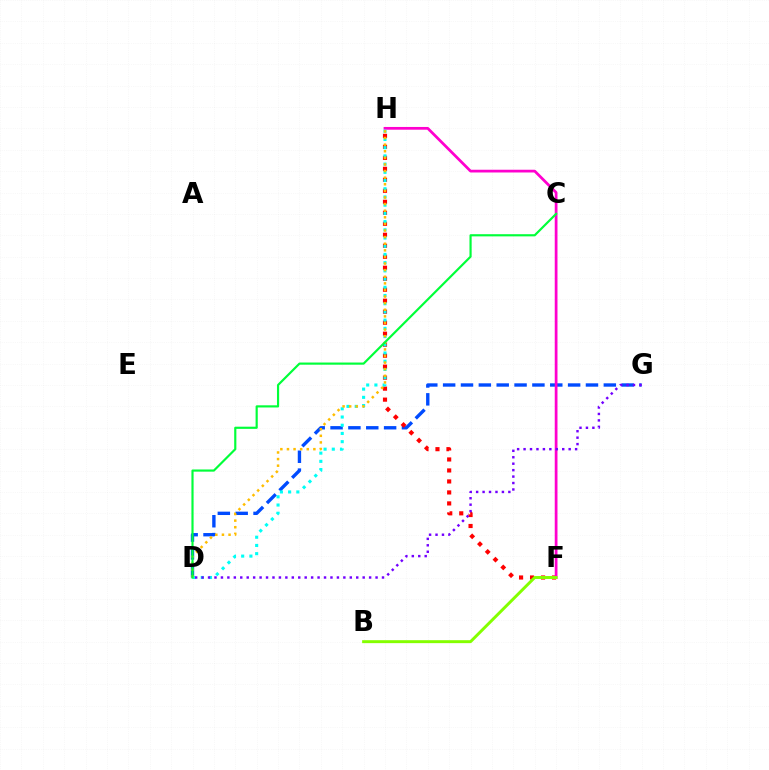{('D', 'G'): [{'color': '#004bff', 'line_style': 'dashed', 'thickness': 2.43}, {'color': '#7200ff', 'line_style': 'dotted', 'thickness': 1.75}], ('F', 'H'): [{'color': '#ff0000', 'line_style': 'dotted', 'thickness': 2.99}, {'color': '#ff00cf', 'line_style': 'solid', 'thickness': 1.98}], ('B', 'F'): [{'color': '#84ff00', 'line_style': 'solid', 'thickness': 2.12}], ('D', 'H'): [{'color': '#00fff6', 'line_style': 'dotted', 'thickness': 2.23}, {'color': '#ffbd00', 'line_style': 'dotted', 'thickness': 1.79}], ('C', 'D'): [{'color': '#00ff39', 'line_style': 'solid', 'thickness': 1.56}]}